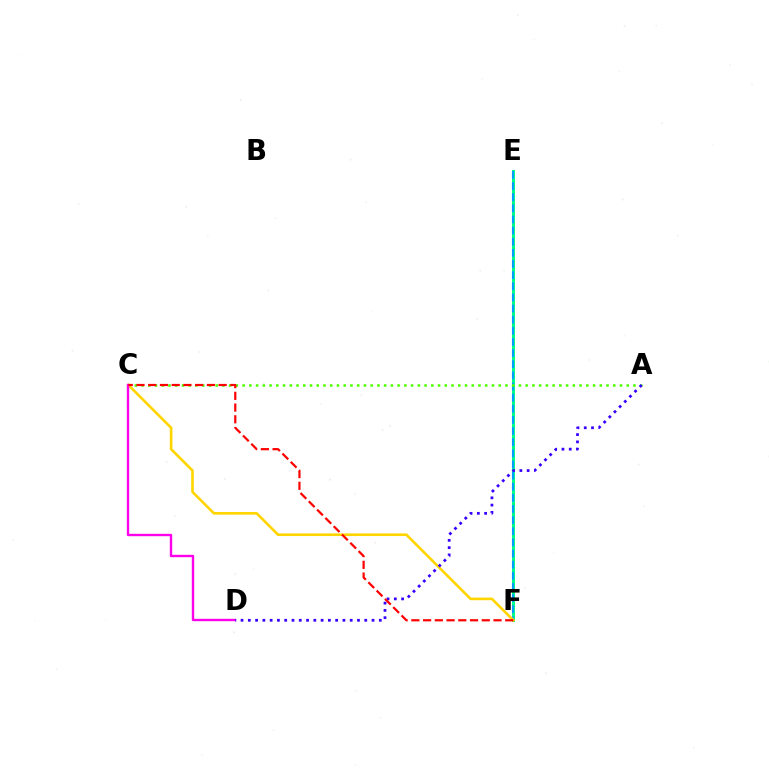{('E', 'F'): [{'color': '#00ff86', 'line_style': 'solid', 'thickness': 2.16}, {'color': '#009eff', 'line_style': 'dashed', 'thickness': 1.51}], ('A', 'C'): [{'color': '#4fff00', 'line_style': 'dotted', 'thickness': 1.83}], ('C', 'F'): [{'color': '#ffd500', 'line_style': 'solid', 'thickness': 1.9}, {'color': '#ff0000', 'line_style': 'dashed', 'thickness': 1.59}], ('C', 'D'): [{'color': '#ff00ed', 'line_style': 'solid', 'thickness': 1.71}], ('A', 'D'): [{'color': '#3700ff', 'line_style': 'dotted', 'thickness': 1.98}]}